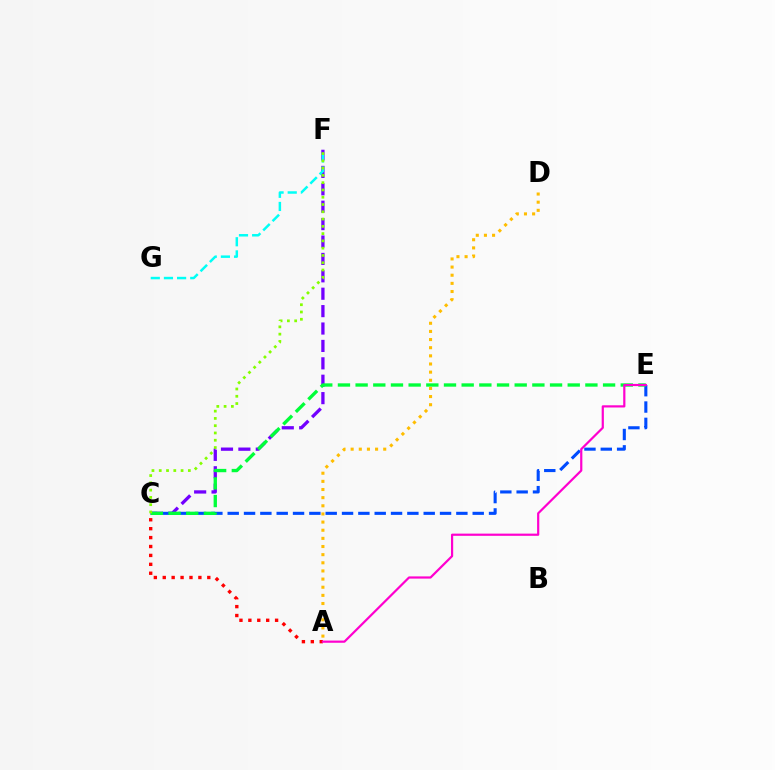{('C', 'F'): [{'color': '#7200ff', 'line_style': 'dashed', 'thickness': 2.36}, {'color': '#84ff00', 'line_style': 'dotted', 'thickness': 1.98}], ('C', 'E'): [{'color': '#004bff', 'line_style': 'dashed', 'thickness': 2.22}, {'color': '#00ff39', 'line_style': 'dashed', 'thickness': 2.4}], ('A', 'D'): [{'color': '#ffbd00', 'line_style': 'dotted', 'thickness': 2.21}], ('F', 'G'): [{'color': '#00fff6', 'line_style': 'dashed', 'thickness': 1.79}], ('A', 'C'): [{'color': '#ff0000', 'line_style': 'dotted', 'thickness': 2.42}], ('A', 'E'): [{'color': '#ff00cf', 'line_style': 'solid', 'thickness': 1.58}]}